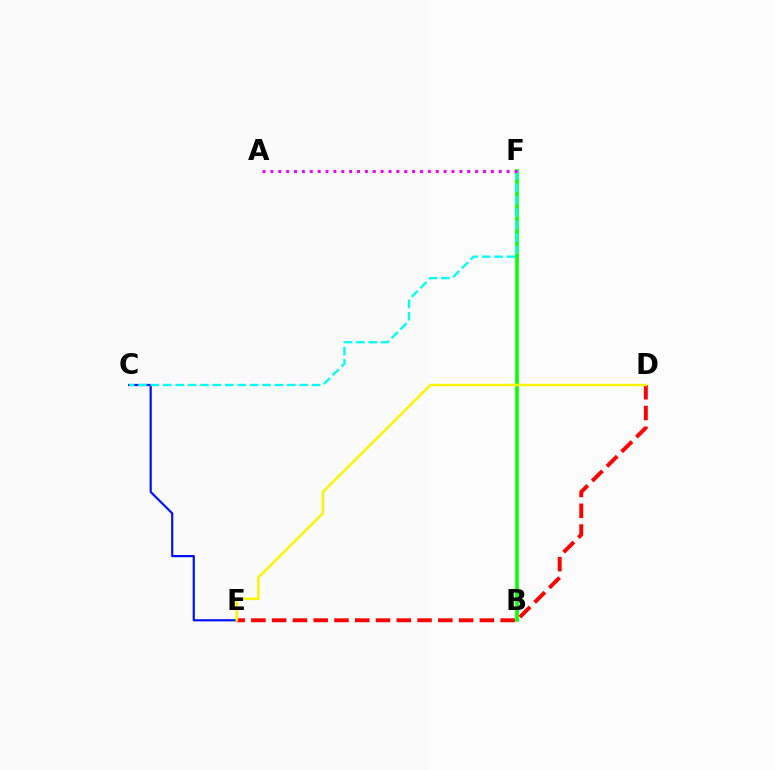{('C', 'E'): [{'color': '#0010ff', 'line_style': 'solid', 'thickness': 1.58}], ('B', 'F'): [{'color': '#08ff00', 'line_style': 'solid', 'thickness': 2.6}], ('C', 'F'): [{'color': '#00fff6', 'line_style': 'dashed', 'thickness': 1.69}], ('A', 'F'): [{'color': '#ee00ff', 'line_style': 'dotted', 'thickness': 2.14}], ('D', 'E'): [{'color': '#ff0000', 'line_style': 'dashed', 'thickness': 2.82}, {'color': '#fcf500', 'line_style': 'solid', 'thickness': 1.79}]}